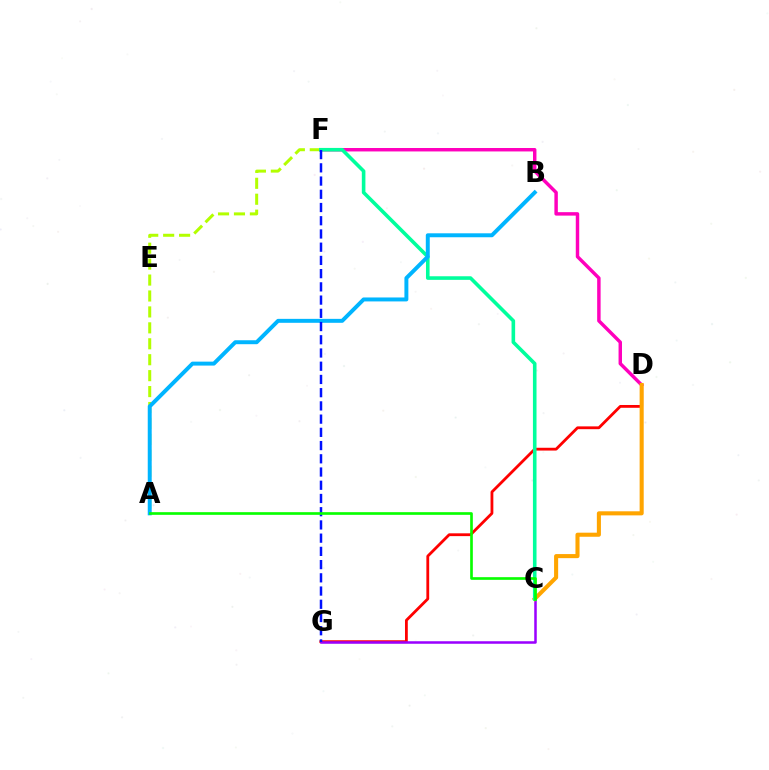{('D', 'G'): [{'color': '#ff0000', 'line_style': 'solid', 'thickness': 2.02}], ('C', 'G'): [{'color': '#9b00ff', 'line_style': 'solid', 'thickness': 1.81}], ('D', 'F'): [{'color': '#ff00bd', 'line_style': 'solid', 'thickness': 2.48}], ('C', 'D'): [{'color': '#ffa500', 'line_style': 'solid', 'thickness': 2.93}], ('A', 'F'): [{'color': '#b3ff00', 'line_style': 'dashed', 'thickness': 2.16}], ('C', 'F'): [{'color': '#00ff9d', 'line_style': 'solid', 'thickness': 2.59}], ('A', 'B'): [{'color': '#00b5ff', 'line_style': 'solid', 'thickness': 2.85}], ('F', 'G'): [{'color': '#0010ff', 'line_style': 'dashed', 'thickness': 1.8}], ('A', 'C'): [{'color': '#08ff00', 'line_style': 'solid', 'thickness': 1.92}]}